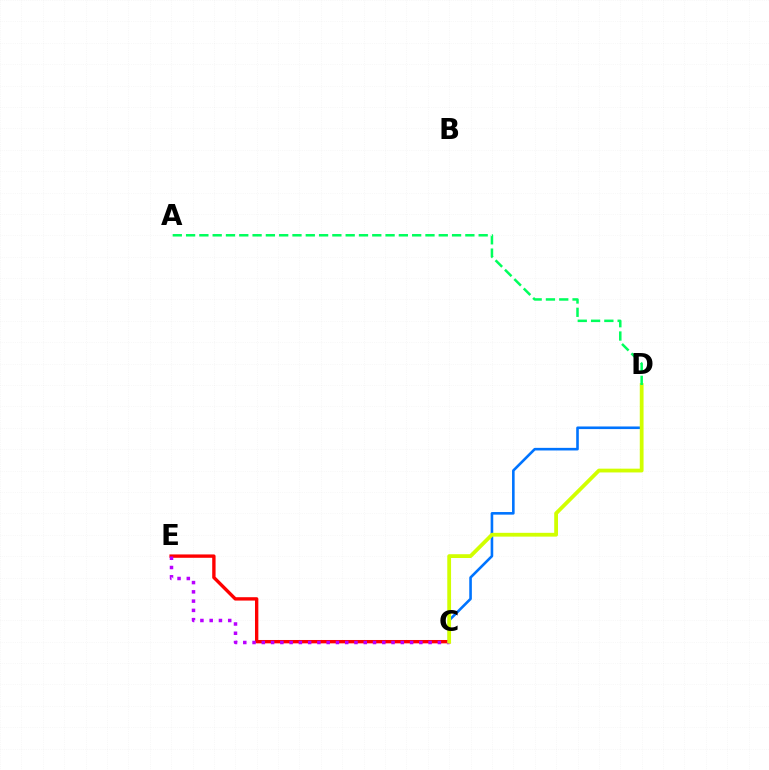{('C', 'D'): [{'color': '#0074ff', 'line_style': 'solid', 'thickness': 1.88}, {'color': '#d1ff00', 'line_style': 'solid', 'thickness': 2.73}], ('C', 'E'): [{'color': '#ff0000', 'line_style': 'solid', 'thickness': 2.42}, {'color': '#b900ff', 'line_style': 'dotted', 'thickness': 2.52}], ('A', 'D'): [{'color': '#00ff5c', 'line_style': 'dashed', 'thickness': 1.81}]}